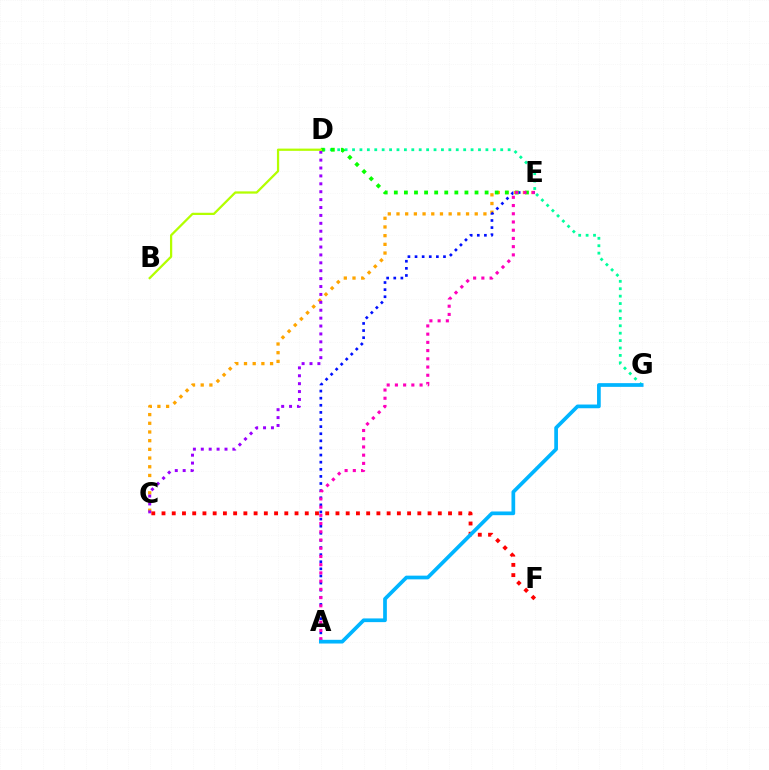{('D', 'G'): [{'color': '#00ff9d', 'line_style': 'dotted', 'thickness': 2.01}], ('C', 'E'): [{'color': '#ffa500', 'line_style': 'dotted', 'thickness': 2.36}], ('A', 'E'): [{'color': '#0010ff', 'line_style': 'dotted', 'thickness': 1.93}, {'color': '#ff00bd', 'line_style': 'dotted', 'thickness': 2.23}], ('D', 'E'): [{'color': '#08ff00', 'line_style': 'dotted', 'thickness': 2.74}], ('C', 'D'): [{'color': '#9b00ff', 'line_style': 'dotted', 'thickness': 2.15}], ('C', 'F'): [{'color': '#ff0000', 'line_style': 'dotted', 'thickness': 2.78}], ('A', 'G'): [{'color': '#00b5ff', 'line_style': 'solid', 'thickness': 2.67}], ('B', 'D'): [{'color': '#b3ff00', 'line_style': 'solid', 'thickness': 1.62}]}